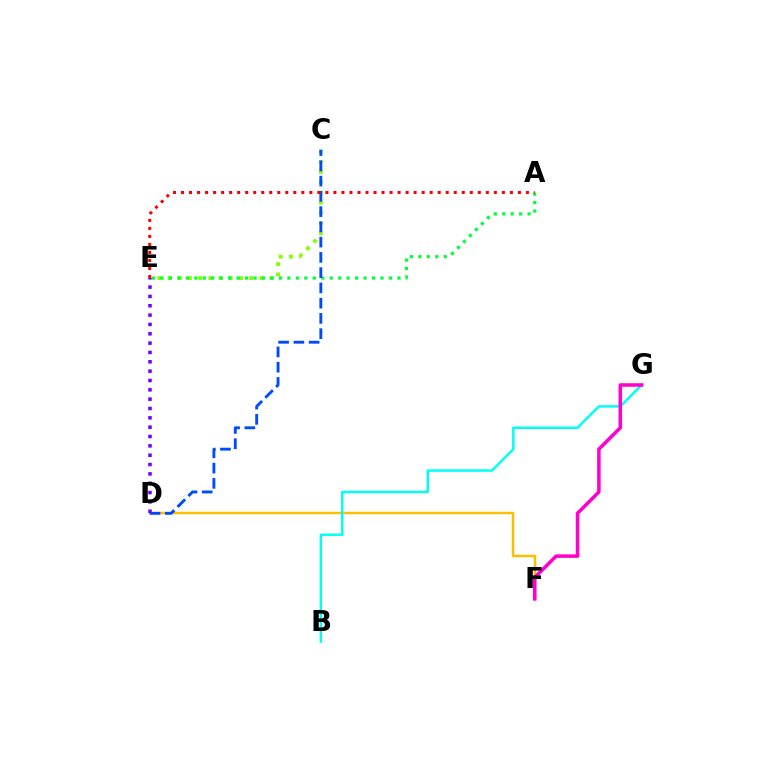{('D', 'F'): [{'color': '#ffbd00', 'line_style': 'solid', 'thickness': 1.77}], ('C', 'E'): [{'color': '#84ff00', 'line_style': 'dotted', 'thickness': 2.77}], ('A', 'E'): [{'color': '#00ff39', 'line_style': 'dotted', 'thickness': 2.3}, {'color': '#ff0000', 'line_style': 'dotted', 'thickness': 2.18}], ('C', 'D'): [{'color': '#004bff', 'line_style': 'dashed', 'thickness': 2.07}], ('B', 'G'): [{'color': '#00fff6', 'line_style': 'solid', 'thickness': 1.78}], ('F', 'G'): [{'color': '#ff00cf', 'line_style': 'solid', 'thickness': 2.53}], ('D', 'E'): [{'color': '#7200ff', 'line_style': 'dotted', 'thickness': 2.54}]}